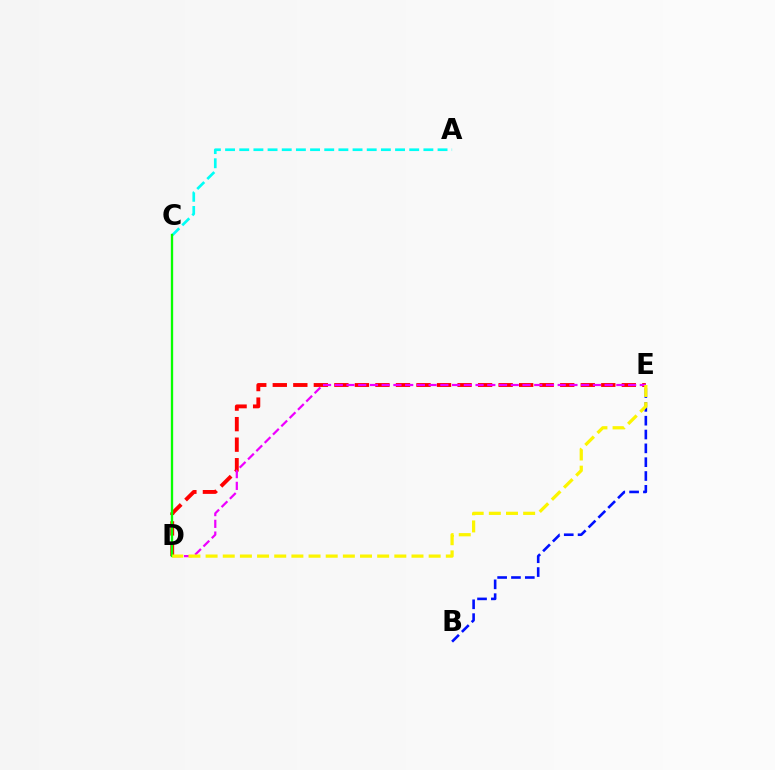{('D', 'E'): [{'color': '#ff0000', 'line_style': 'dashed', 'thickness': 2.79}, {'color': '#ee00ff', 'line_style': 'dashed', 'thickness': 1.59}, {'color': '#fcf500', 'line_style': 'dashed', 'thickness': 2.33}], ('B', 'E'): [{'color': '#0010ff', 'line_style': 'dashed', 'thickness': 1.88}], ('A', 'C'): [{'color': '#00fff6', 'line_style': 'dashed', 'thickness': 1.92}], ('C', 'D'): [{'color': '#08ff00', 'line_style': 'solid', 'thickness': 1.68}]}